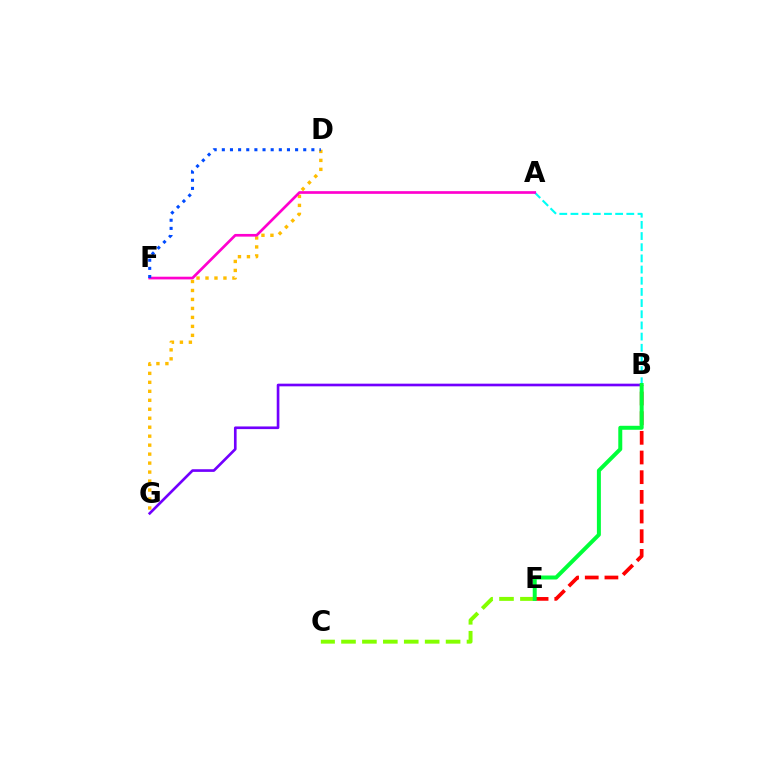{('D', 'G'): [{'color': '#ffbd00', 'line_style': 'dotted', 'thickness': 2.44}], ('B', 'G'): [{'color': '#7200ff', 'line_style': 'solid', 'thickness': 1.91}], ('A', 'B'): [{'color': '#00fff6', 'line_style': 'dashed', 'thickness': 1.52}], ('A', 'F'): [{'color': '#ff00cf', 'line_style': 'solid', 'thickness': 1.94}], ('C', 'E'): [{'color': '#84ff00', 'line_style': 'dashed', 'thickness': 2.84}], ('B', 'E'): [{'color': '#ff0000', 'line_style': 'dashed', 'thickness': 2.67}, {'color': '#00ff39', 'line_style': 'solid', 'thickness': 2.87}], ('D', 'F'): [{'color': '#004bff', 'line_style': 'dotted', 'thickness': 2.21}]}